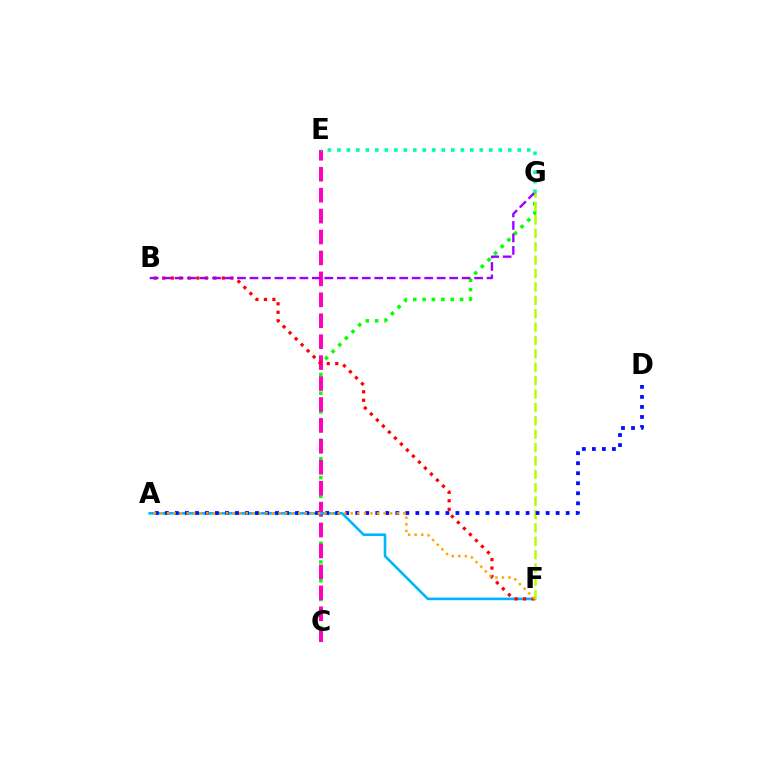{('C', 'G'): [{'color': '#08ff00', 'line_style': 'dotted', 'thickness': 2.55}], ('C', 'E'): [{'color': '#ff00bd', 'line_style': 'dashed', 'thickness': 2.84}], ('A', 'F'): [{'color': '#00b5ff', 'line_style': 'solid', 'thickness': 1.88}, {'color': '#ffa500', 'line_style': 'dotted', 'thickness': 1.78}], ('B', 'F'): [{'color': '#ff0000', 'line_style': 'dotted', 'thickness': 2.31}], ('B', 'G'): [{'color': '#9b00ff', 'line_style': 'dashed', 'thickness': 1.7}], ('F', 'G'): [{'color': '#b3ff00', 'line_style': 'dashed', 'thickness': 1.82}], ('E', 'G'): [{'color': '#00ff9d', 'line_style': 'dotted', 'thickness': 2.58}], ('A', 'D'): [{'color': '#0010ff', 'line_style': 'dotted', 'thickness': 2.72}]}